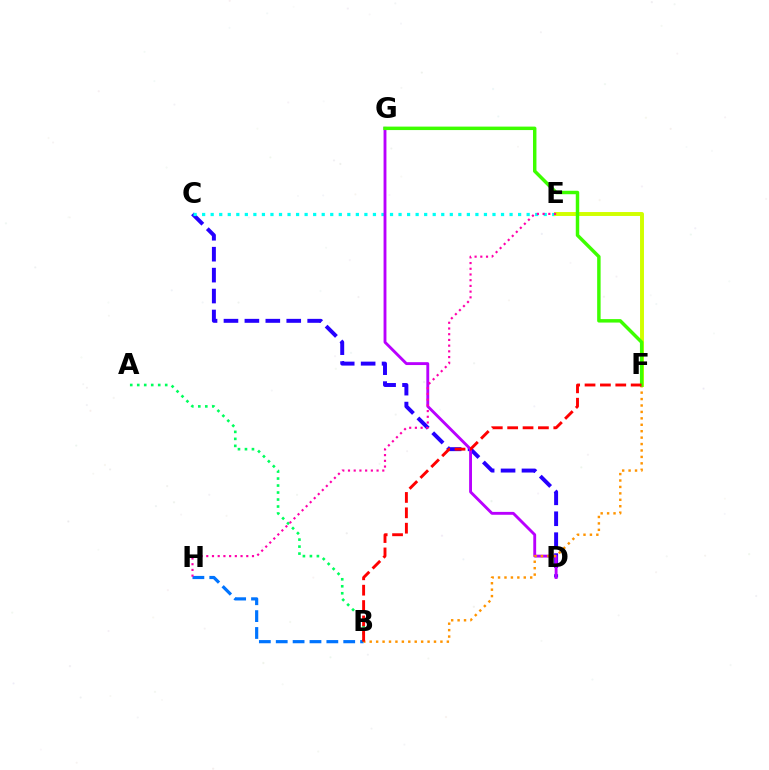{('C', 'D'): [{'color': '#2500ff', 'line_style': 'dashed', 'thickness': 2.84}], ('B', 'H'): [{'color': '#0074ff', 'line_style': 'dashed', 'thickness': 2.29}], ('C', 'E'): [{'color': '#00fff6', 'line_style': 'dotted', 'thickness': 2.32}], ('D', 'G'): [{'color': '#b900ff', 'line_style': 'solid', 'thickness': 2.07}], ('E', 'F'): [{'color': '#d1ff00', 'line_style': 'solid', 'thickness': 2.83}], ('A', 'B'): [{'color': '#00ff5c', 'line_style': 'dotted', 'thickness': 1.9}], ('B', 'F'): [{'color': '#ff9400', 'line_style': 'dotted', 'thickness': 1.75}, {'color': '#ff0000', 'line_style': 'dashed', 'thickness': 2.09}], ('F', 'G'): [{'color': '#3dff00', 'line_style': 'solid', 'thickness': 2.49}], ('E', 'H'): [{'color': '#ff00ac', 'line_style': 'dotted', 'thickness': 1.55}]}